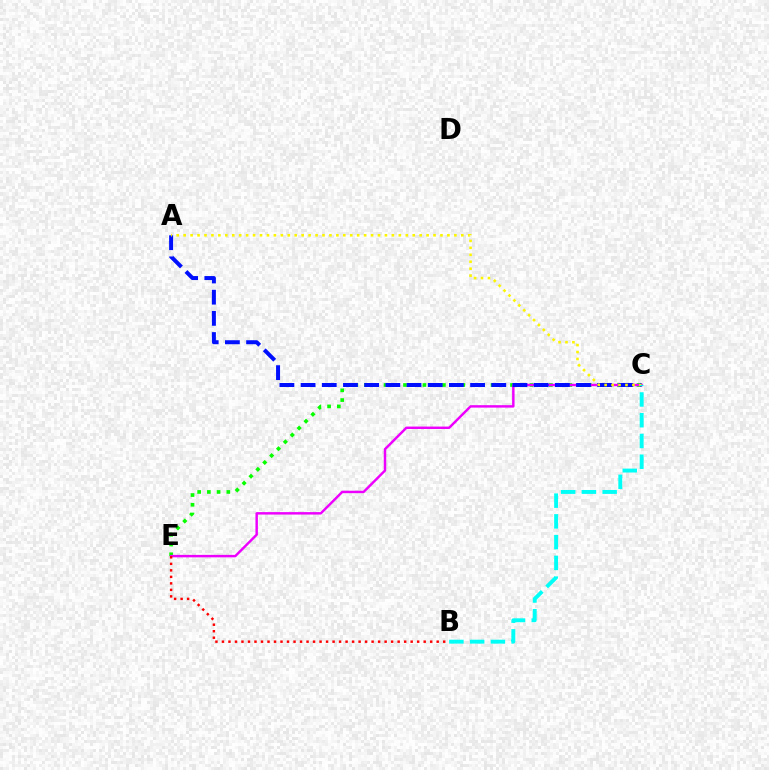{('C', 'E'): [{'color': '#08ff00', 'line_style': 'dotted', 'thickness': 2.64}, {'color': '#ee00ff', 'line_style': 'solid', 'thickness': 1.76}], ('A', 'C'): [{'color': '#0010ff', 'line_style': 'dashed', 'thickness': 2.88}, {'color': '#fcf500', 'line_style': 'dotted', 'thickness': 1.89}], ('B', 'E'): [{'color': '#ff0000', 'line_style': 'dotted', 'thickness': 1.77}], ('B', 'C'): [{'color': '#00fff6', 'line_style': 'dashed', 'thickness': 2.82}]}